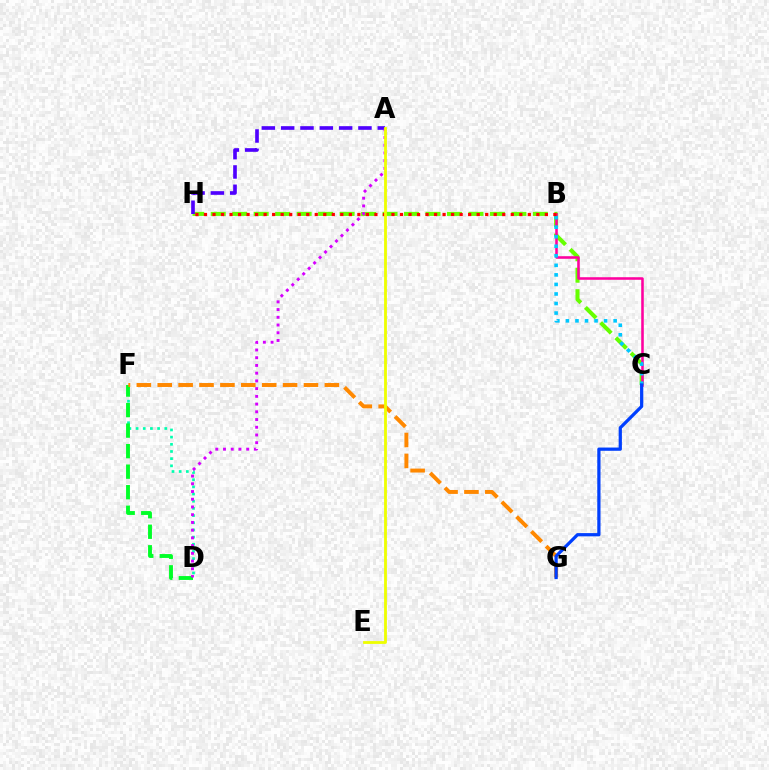{('D', 'F'): [{'color': '#00ffaf', 'line_style': 'dotted', 'thickness': 1.95}, {'color': '#00ff27', 'line_style': 'dashed', 'thickness': 2.79}], ('C', 'H'): [{'color': '#66ff00', 'line_style': 'dashed', 'thickness': 2.92}], ('B', 'C'): [{'color': '#ff00a0', 'line_style': 'solid', 'thickness': 1.84}, {'color': '#00c7ff', 'line_style': 'dotted', 'thickness': 2.59}], ('A', 'H'): [{'color': '#4f00ff', 'line_style': 'dashed', 'thickness': 2.63}], ('F', 'G'): [{'color': '#ff8800', 'line_style': 'dashed', 'thickness': 2.84}], ('A', 'D'): [{'color': '#d600ff', 'line_style': 'dotted', 'thickness': 2.1}], ('B', 'H'): [{'color': '#ff0000', 'line_style': 'dotted', 'thickness': 2.32}], ('A', 'E'): [{'color': '#eeff00', 'line_style': 'solid', 'thickness': 2.02}], ('C', 'G'): [{'color': '#003fff', 'line_style': 'solid', 'thickness': 2.33}]}